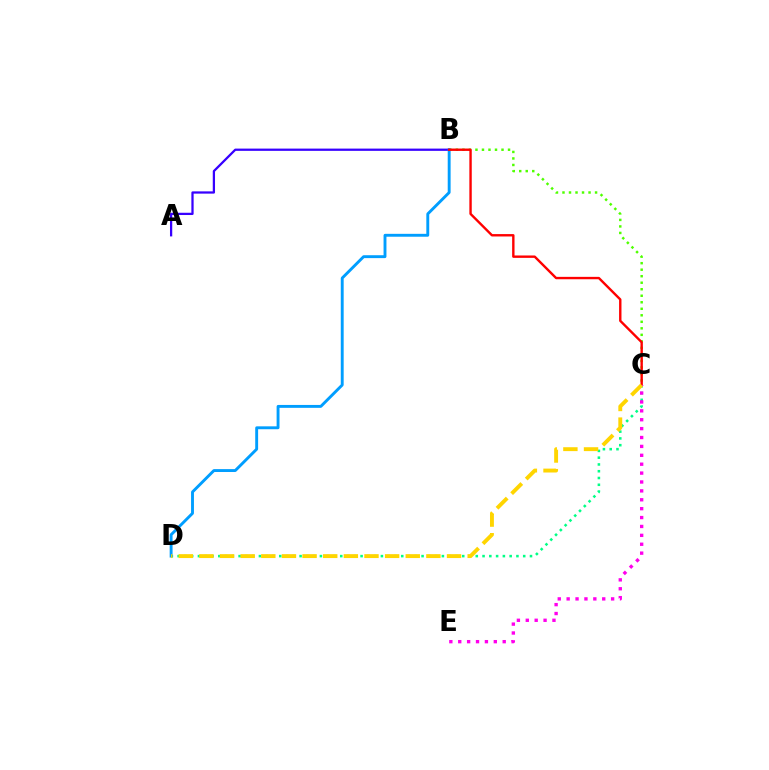{('B', 'C'): [{'color': '#4fff00', 'line_style': 'dotted', 'thickness': 1.77}, {'color': '#ff0000', 'line_style': 'solid', 'thickness': 1.72}], ('A', 'B'): [{'color': '#3700ff', 'line_style': 'solid', 'thickness': 1.63}], ('C', 'D'): [{'color': '#00ff86', 'line_style': 'dotted', 'thickness': 1.84}, {'color': '#ffd500', 'line_style': 'dashed', 'thickness': 2.8}], ('B', 'D'): [{'color': '#009eff', 'line_style': 'solid', 'thickness': 2.08}], ('C', 'E'): [{'color': '#ff00ed', 'line_style': 'dotted', 'thickness': 2.42}]}